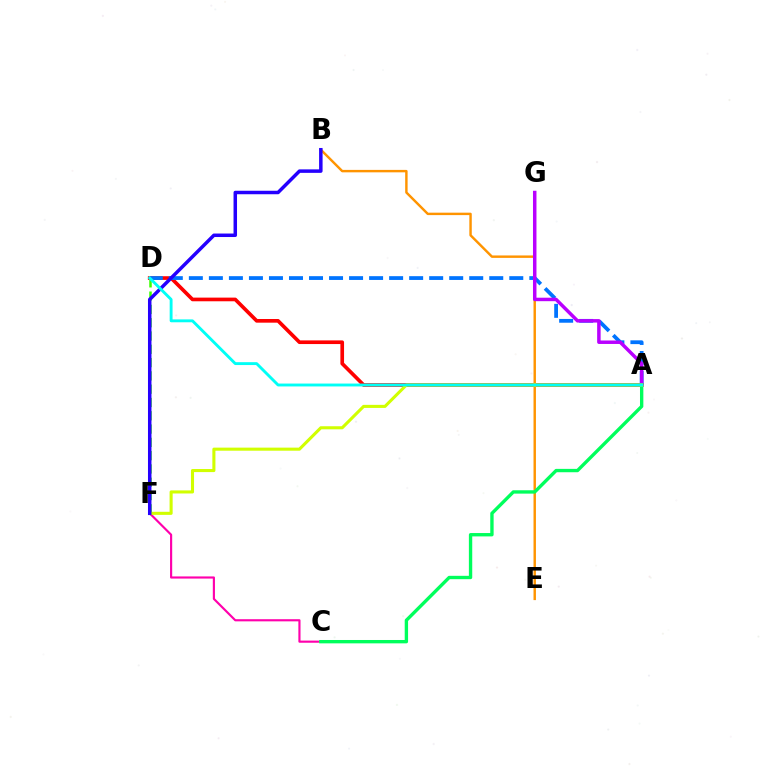{('C', 'F'): [{'color': '#ff00ac', 'line_style': 'solid', 'thickness': 1.55}], ('A', 'D'): [{'color': '#ff0000', 'line_style': 'solid', 'thickness': 2.64}, {'color': '#0074ff', 'line_style': 'dashed', 'thickness': 2.72}, {'color': '#00fff6', 'line_style': 'solid', 'thickness': 2.07}], ('B', 'E'): [{'color': '#ff9400', 'line_style': 'solid', 'thickness': 1.75}], ('D', 'F'): [{'color': '#3dff00', 'line_style': 'dashed', 'thickness': 1.81}], ('A', 'G'): [{'color': '#b900ff', 'line_style': 'solid', 'thickness': 2.5}], ('A', 'C'): [{'color': '#00ff5c', 'line_style': 'solid', 'thickness': 2.42}], ('A', 'F'): [{'color': '#d1ff00', 'line_style': 'solid', 'thickness': 2.21}], ('B', 'F'): [{'color': '#2500ff', 'line_style': 'solid', 'thickness': 2.51}]}